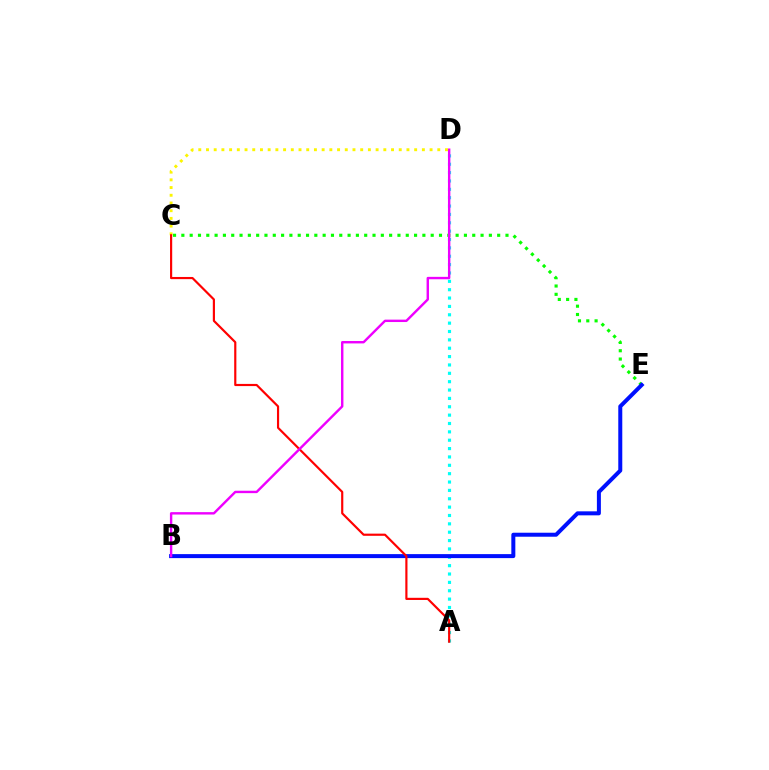{('C', 'E'): [{'color': '#08ff00', 'line_style': 'dotted', 'thickness': 2.26}], ('A', 'D'): [{'color': '#00fff6', 'line_style': 'dotted', 'thickness': 2.27}], ('C', 'D'): [{'color': '#fcf500', 'line_style': 'dotted', 'thickness': 2.09}], ('B', 'E'): [{'color': '#0010ff', 'line_style': 'solid', 'thickness': 2.88}], ('A', 'C'): [{'color': '#ff0000', 'line_style': 'solid', 'thickness': 1.56}], ('B', 'D'): [{'color': '#ee00ff', 'line_style': 'solid', 'thickness': 1.73}]}